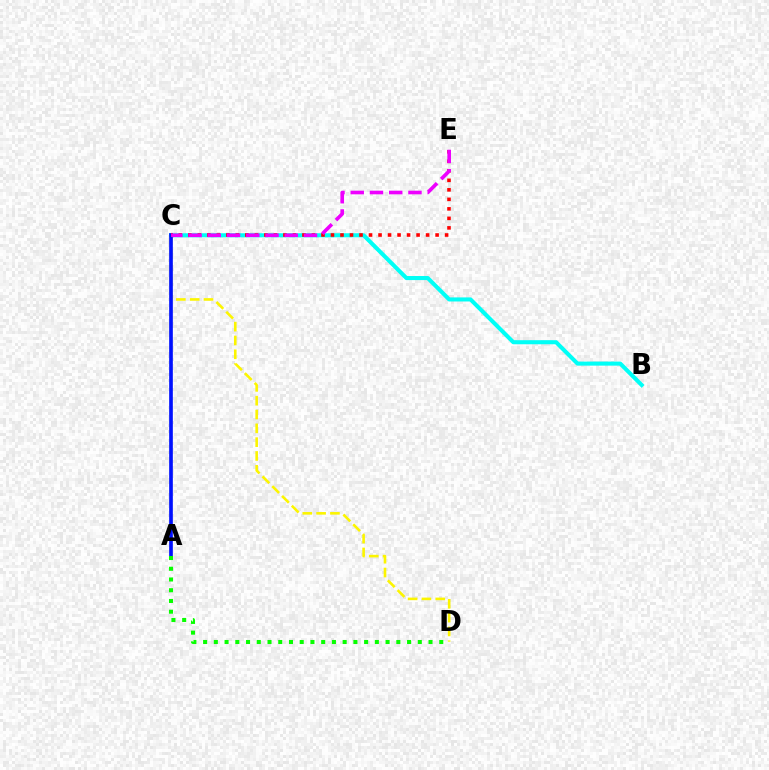{('B', 'C'): [{'color': '#00fff6', 'line_style': 'solid', 'thickness': 2.93}], ('C', 'D'): [{'color': '#fcf500', 'line_style': 'dashed', 'thickness': 1.88}], ('A', 'C'): [{'color': '#0010ff', 'line_style': 'solid', 'thickness': 2.64}], ('C', 'E'): [{'color': '#ff0000', 'line_style': 'dotted', 'thickness': 2.58}, {'color': '#ee00ff', 'line_style': 'dashed', 'thickness': 2.61}], ('A', 'D'): [{'color': '#08ff00', 'line_style': 'dotted', 'thickness': 2.92}]}